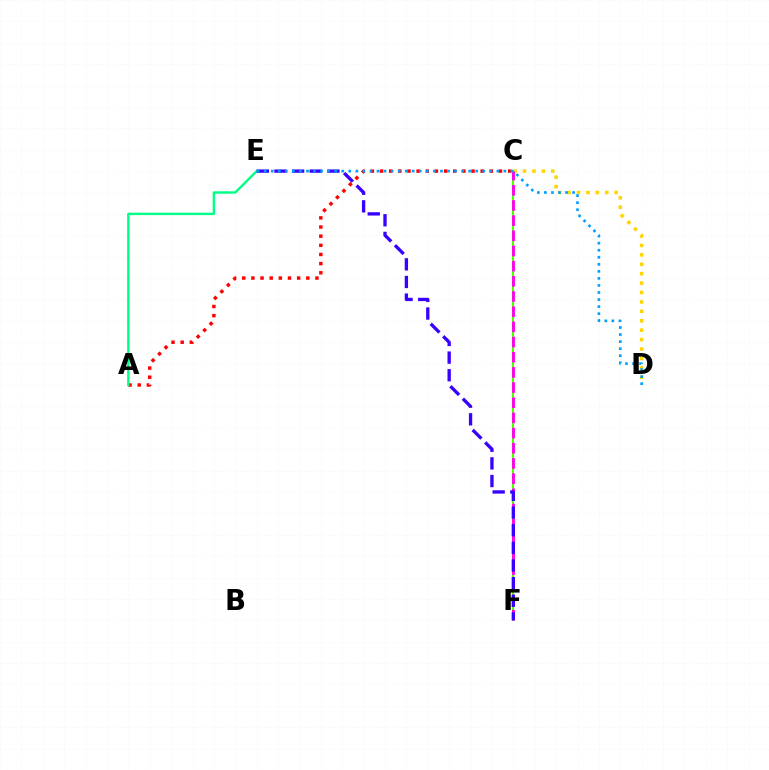{('C', 'D'): [{'color': '#ffd500', 'line_style': 'dotted', 'thickness': 2.56}], ('C', 'F'): [{'color': '#4fff00', 'line_style': 'solid', 'thickness': 1.51}, {'color': '#ff00ed', 'line_style': 'dashed', 'thickness': 2.06}], ('A', 'C'): [{'color': '#ff0000', 'line_style': 'dotted', 'thickness': 2.49}], ('A', 'E'): [{'color': '#00ff86', 'line_style': 'solid', 'thickness': 1.74}], ('E', 'F'): [{'color': '#3700ff', 'line_style': 'dashed', 'thickness': 2.4}], ('D', 'E'): [{'color': '#009eff', 'line_style': 'dotted', 'thickness': 1.92}]}